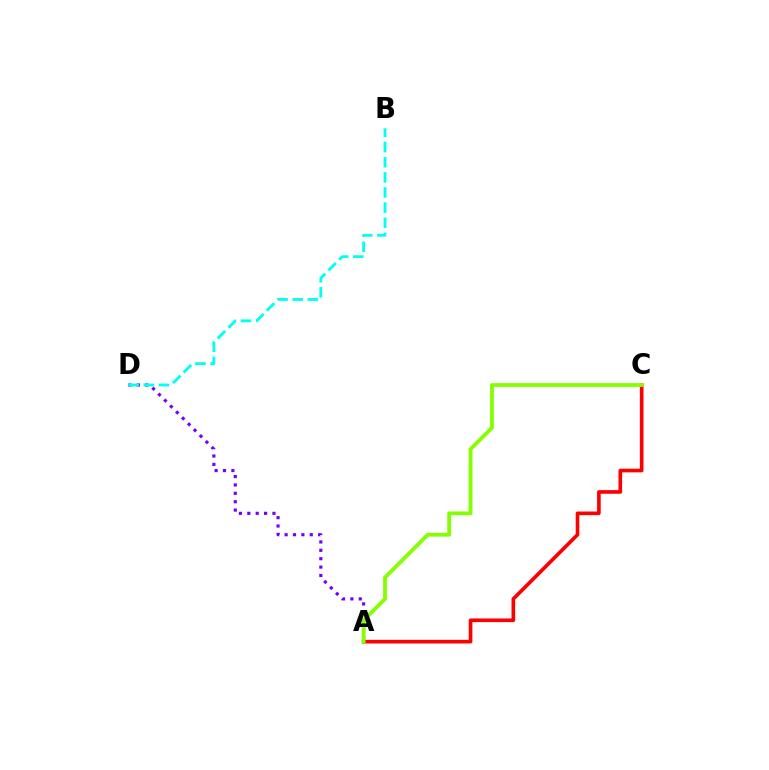{('A', 'D'): [{'color': '#7200ff', 'line_style': 'dotted', 'thickness': 2.28}], ('A', 'C'): [{'color': '#ff0000', 'line_style': 'solid', 'thickness': 2.62}, {'color': '#84ff00', 'line_style': 'solid', 'thickness': 2.73}], ('B', 'D'): [{'color': '#00fff6', 'line_style': 'dashed', 'thickness': 2.06}]}